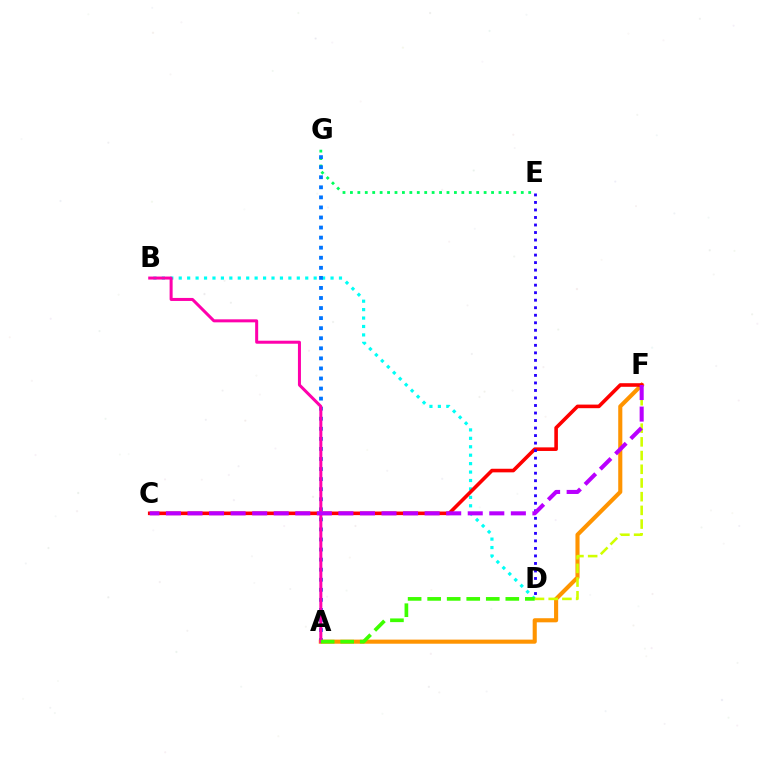{('E', 'G'): [{'color': '#00ff5c', 'line_style': 'dotted', 'thickness': 2.02}], ('B', 'D'): [{'color': '#00fff6', 'line_style': 'dotted', 'thickness': 2.29}], ('A', 'G'): [{'color': '#0074ff', 'line_style': 'dotted', 'thickness': 2.73}], ('A', 'F'): [{'color': '#ff9400', 'line_style': 'solid', 'thickness': 2.95}], ('D', 'F'): [{'color': '#d1ff00', 'line_style': 'dashed', 'thickness': 1.86}], ('C', 'F'): [{'color': '#ff0000', 'line_style': 'solid', 'thickness': 2.59}, {'color': '#b900ff', 'line_style': 'dashed', 'thickness': 2.93}], ('D', 'E'): [{'color': '#2500ff', 'line_style': 'dotted', 'thickness': 2.04}], ('A', 'B'): [{'color': '#ff00ac', 'line_style': 'solid', 'thickness': 2.17}], ('A', 'D'): [{'color': '#3dff00', 'line_style': 'dashed', 'thickness': 2.65}]}